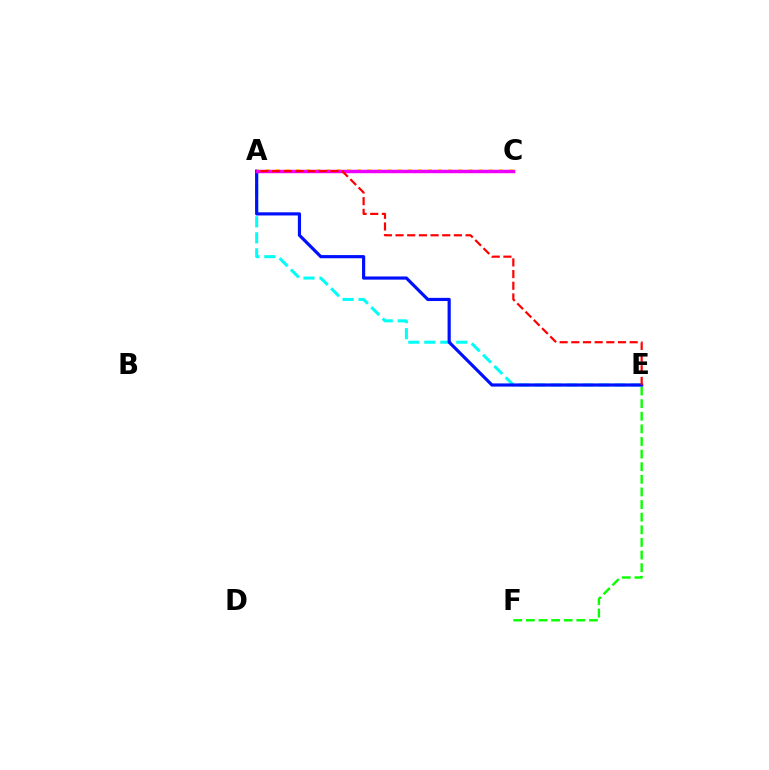{('E', 'F'): [{'color': '#08ff00', 'line_style': 'dashed', 'thickness': 1.71}], ('A', 'E'): [{'color': '#00fff6', 'line_style': 'dashed', 'thickness': 2.17}, {'color': '#0010ff', 'line_style': 'solid', 'thickness': 2.28}, {'color': '#ff0000', 'line_style': 'dashed', 'thickness': 1.59}], ('A', 'C'): [{'color': '#fcf500', 'line_style': 'dotted', 'thickness': 2.76}, {'color': '#ee00ff', 'line_style': 'solid', 'thickness': 2.49}]}